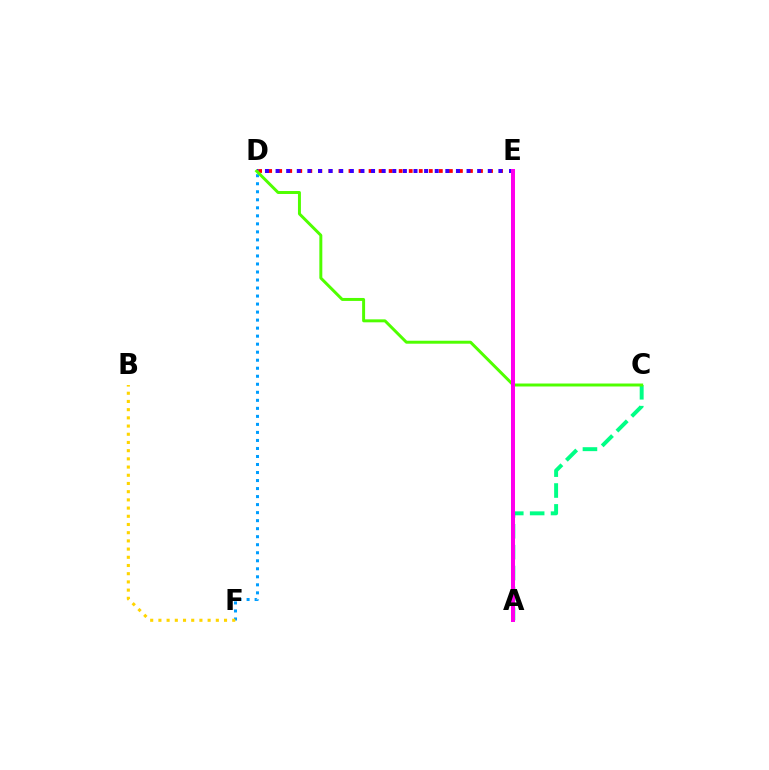{('D', 'F'): [{'color': '#009eff', 'line_style': 'dotted', 'thickness': 2.18}], ('D', 'E'): [{'color': '#ff0000', 'line_style': 'dotted', 'thickness': 2.73}, {'color': '#3700ff', 'line_style': 'dotted', 'thickness': 2.88}], ('A', 'C'): [{'color': '#00ff86', 'line_style': 'dashed', 'thickness': 2.84}], ('C', 'D'): [{'color': '#4fff00', 'line_style': 'solid', 'thickness': 2.13}], ('A', 'E'): [{'color': '#ff00ed', 'line_style': 'solid', 'thickness': 2.88}], ('B', 'F'): [{'color': '#ffd500', 'line_style': 'dotted', 'thickness': 2.23}]}